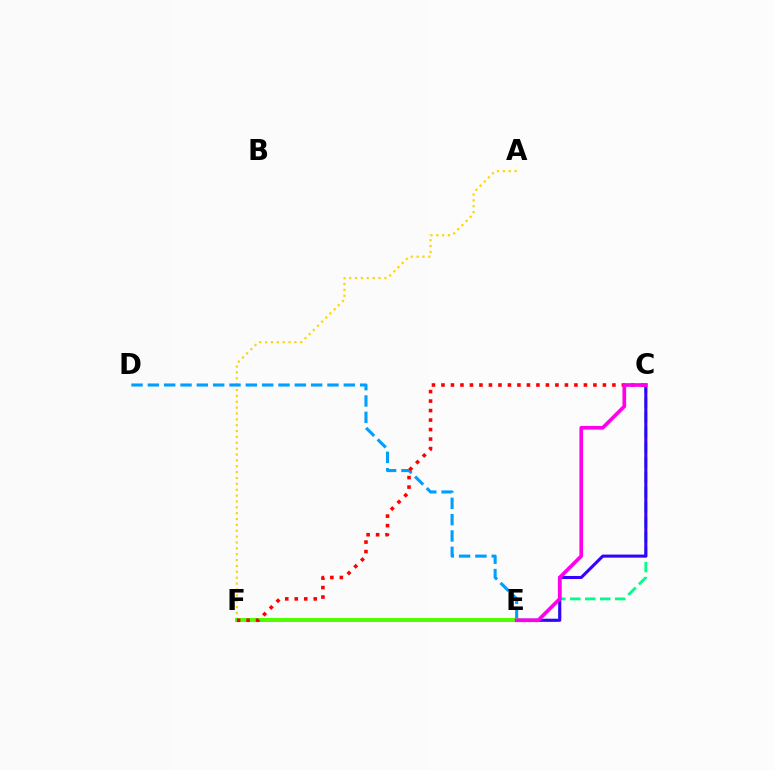{('A', 'F'): [{'color': '#ffd500', 'line_style': 'dotted', 'thickness': 1.59}], ('C', 'E'): [{'color': '#00ff86', 'line_style': 'dashed', 'thickness': 2.03}, {'color': '#3700ff', 'line_style': 'solid', 'thickness': 2.22}, {'color': '#ff00ed', 'line_style': 'solid', 'thickness': 2.64}], ('D', 'E'): [{'color': '#009eff', 'line_style': 'dashed', 'thickness': 2.22}], ('E', 'F'): [{'color': '#4fff00', 'line_style': 'solid', 'thickness': 2.88}], ('C', 'F'): [{'color': '#ff0000', 'line_style': 'dotted', 'thickness': 2.58}]}